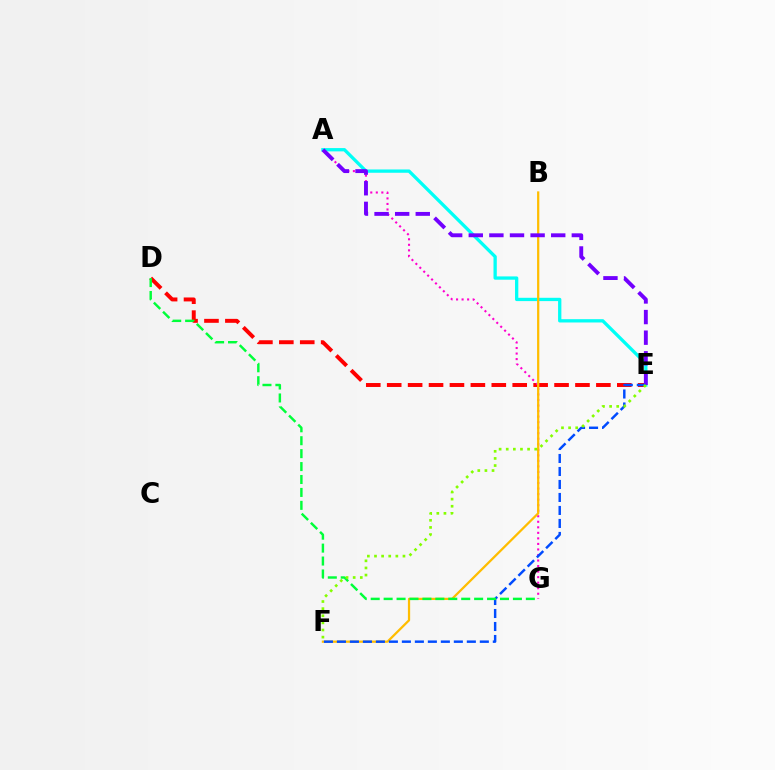{('D', 'E'): [{'color': '#ff0000', 'line_style': 'dashed', 'thickness': 2.84}], ('A', 'G'): [{'color': '#ff00cf', 'line_style': 'dotted', 'thickness': 1.5}], ('A', 'E'): [{'color': '#00fff6', 'line_style': 'solid', 'thickness': 2.37}, {'color': '#7200ff', 'line_style': 'dashed', 'thickness': 2.8}], ('B', 'F'): [{'color': '#ffbd00', 'line_style': 'solid', 'thickness': 1.62}], ('E', 'F'): [{'color': '#004bff', 'line_style': 'dashed', 'thickness': 1.76}, {'color': '#84ff00', 'line_style': 'dotted', 'thickness': 1.93}], ('D', 'G'): [{'color': '#00ff39', 'line_style': 'dashed', 'thickness': 1.76}]}